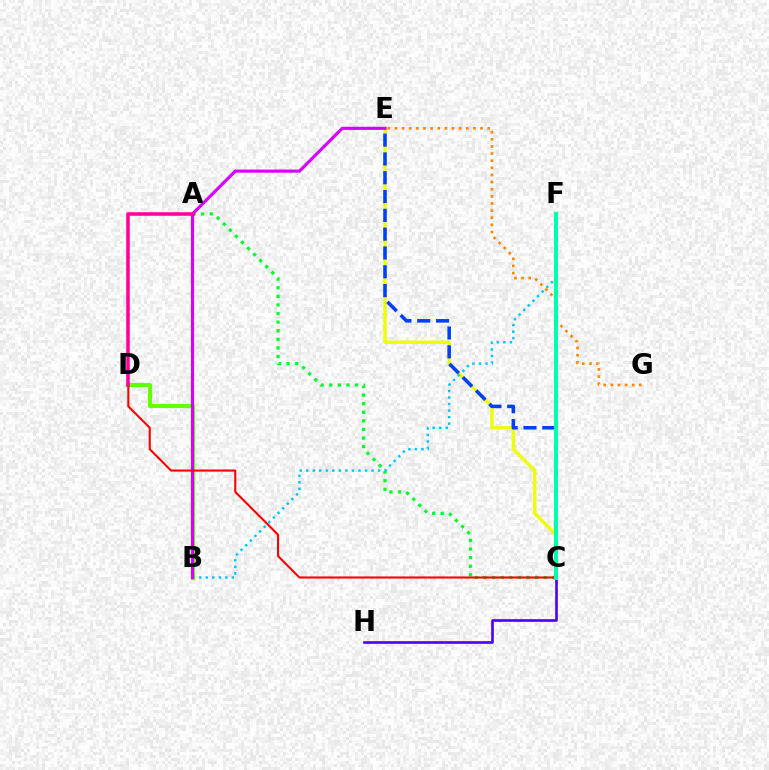{('C', 'H'): [{'color': '#4f00ff', 'line_style': 'solid', 'thickness': 1.9}], ('A', 'C'): [{'color': '#00ff27', 'line_style': 'dotted', 'thickness': 2.33}], ('C', 'E'): [{'color': '#eeff00', 'line_style': 'solid', 'thickness': 2.43}, {'color': '#003fff', 'line_style': 'dashed', 'thickness': 2.56}], ('B', 'F'): [{'color': '#00c7ff', 'line_style': 'dotted', 'thickness': 1.77}], ('B', 'D'): [{'color': '#66ff00', 'line_style': 'solid', 'thickness': 2.98}], ('B', 'E'): [{'color': '#d600ff', 'line_style': 'solid', 'thickness': 2.27}], ('E', 'G'): [{'color': '#ff8800', 'line_style': 'dotted', 'thickness': 1.94}], ('C', 'D'): [{'color': '#ff0000', 'line_style': 'solid', 'thickness': 1.52}], ('A', 'D'): [{'color': '#ff00a0', 'line_style': 'solid', 'thickness': 2.56}], ('C', 'F'): [{'color': '#00ffaf', 'line_style': 'solid', 'thickness': 2.89}]}